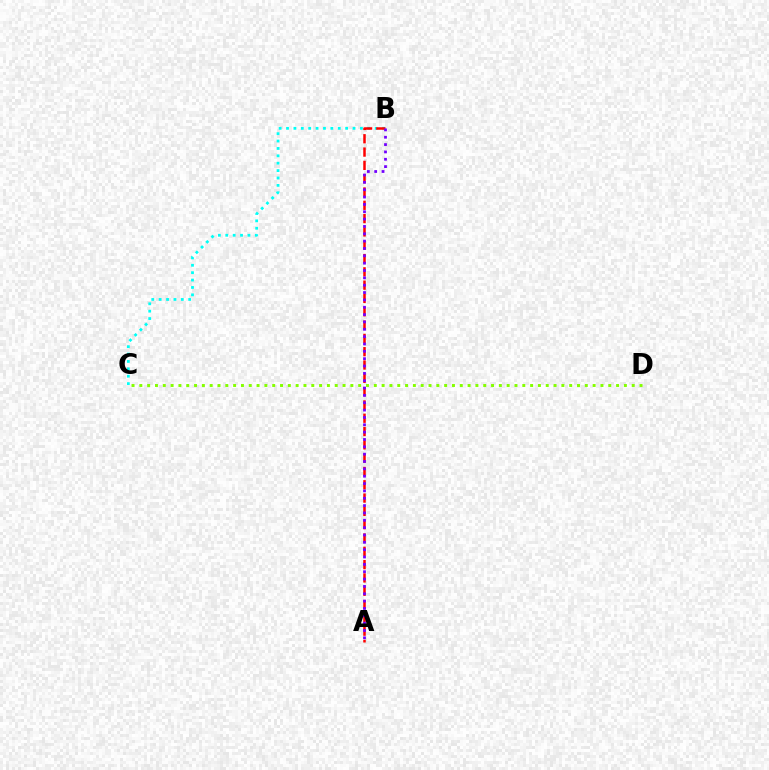{('B', 'C'): [{'color': '#00fff6', 'line_style': 'dotted', 'thickness': 2.01}], ('A', 'B'): [{'color': '#ff0000', 'line_style': 'dashed', 'thickness': 1.81}, {'color': '#7200ff', 'line_style': 'dotted', 'thickness': 2.0}], ('C', 'D'): [{'color': '#84ff00', 'line_style': 'dotted', 'thickness': 2.12}]}